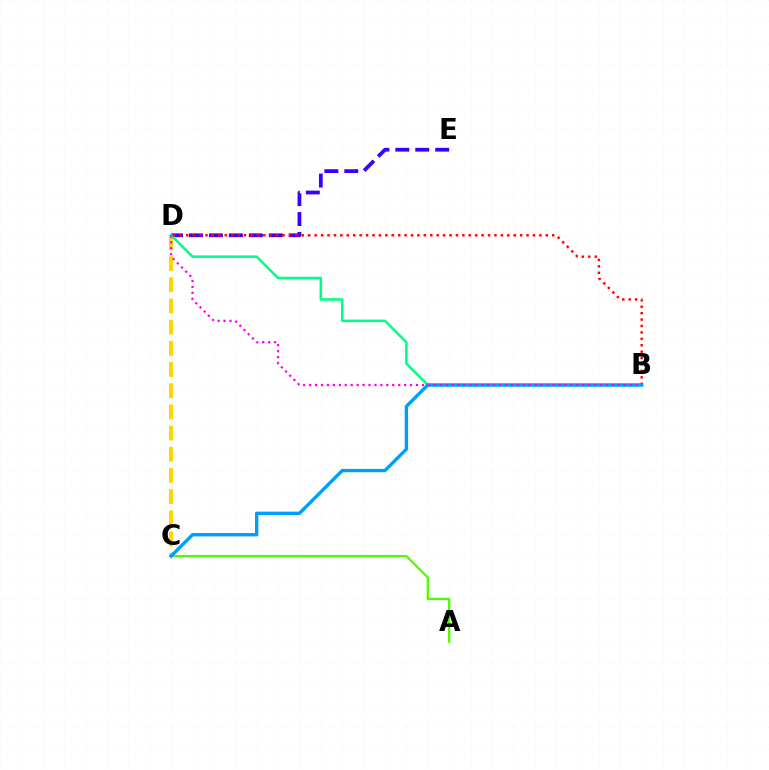{('C', 'D'): [{'color': '#ffd500', 'line_style': 'dashed', 'thickness': 2.88}], ('D', 'E'): [{'color': '#3700ff', 'line_style': 'dashed', 'thickness': 2.71}], ('A', 'C'): [{'color': '#4fff00', 'line_style': 'solid', 'thickness': 1.68}], ('B', 'D'): [{'color': '#00ff86', 'line_style': 'solid', 'thickness': 1.83}, {'color': '#ff0000', 'line_style': 'dotted', 'thickness': 1.74}, {'color': '#ff00ed', 'line_style': 'dotted', 'thickness': 1.61}], ('B', 'C'): [{'color': '#009eff', 'line_style': 'solid', 'thickness': 2.43}]}